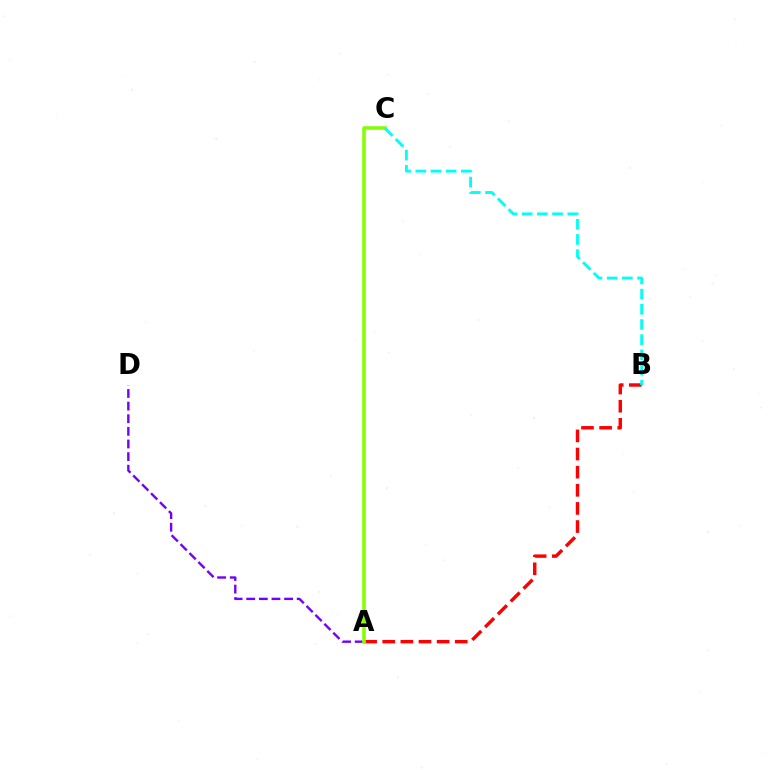{('A', 'B'): [{'color': '#ff0000', 'line_style': 'dashed', 'thickness': 2.46}], ('A', 'D'): [{'color': '#7200ff', 'line_style': 'dashed', 'thickness': 1.71}], ('A', 'C'): [{'color': '#84ff00', 'line_style': 'solid', 'thickness': 2.57}], ('B', 'C'): [{'color': '#00fff6', 'line_style': 'dashed', 'thickness': 2.06}]}